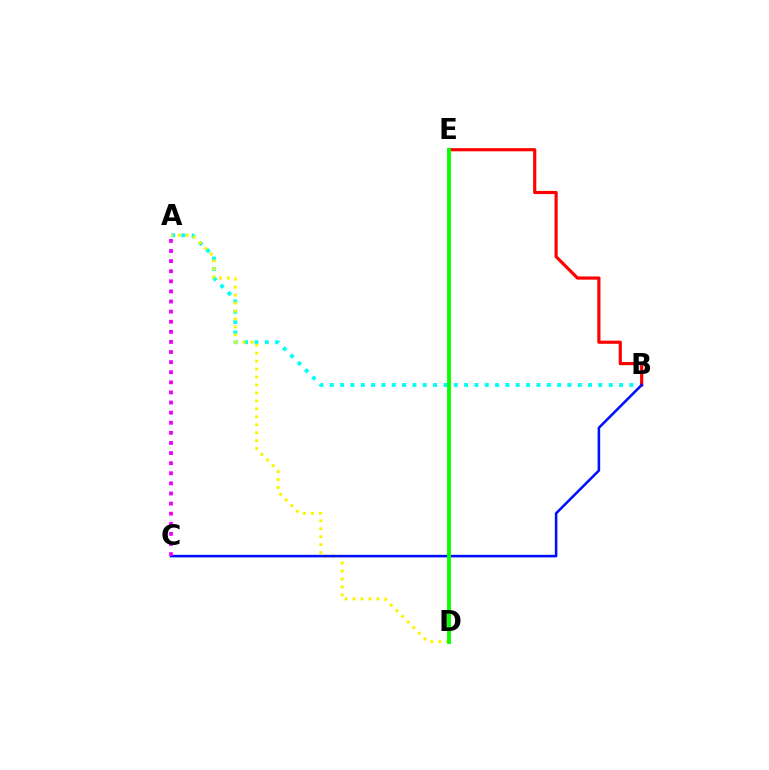{('A', 'B'): [{'color': '#00fff6', 'line_style': 'dotted', 'thickness': 2.81}], ('B', 'E'): [{'color': '#ff0000', 'line_style': 'solid', 'thickness': 2.28}], ('A', 'D'): [{'color': '#fcf500', 'line_style': 'dotted', 'thickness': 2.16}], ('B', 'C'): [{'color': '#0010ff', 'line_style': 'solid', 'thickness': 1.85}], ('D', 'E'): [{'color': '#08ff00', 'line_style': 'solid', 'thickness': 2.79}], ('A', 'C'): [{'color': '#ee00ff', 'line_style': 'dotted', 'thickness': 2.74}]}